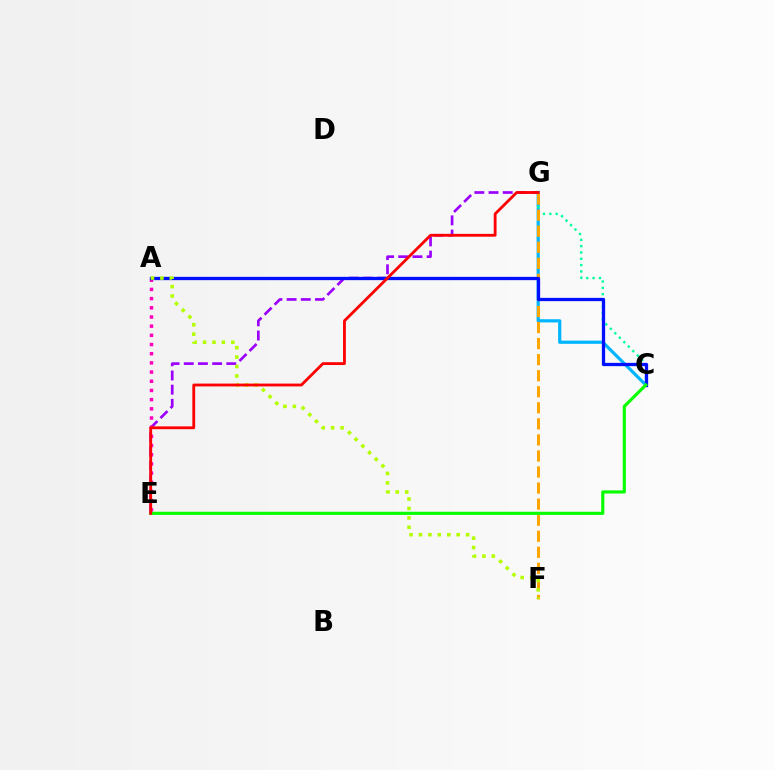{('E', 'G'): [{'color': '#9b00ff', 'line_style': 'dashed', 'thickness': 1.93}, {'color': '#ff0000', 'line_style': 'solid', 'thickness': 2.03}], ('A', 'E'): [{'color': '#ff00bd', 'line_style': 'dotted', 'thickness': 2.5}], ('C', 'G'): [{'color': '#00b5ff', 'line_style': 'solid', 'thickness': 2.3}, {'color': '#00ff9d', 'line_style': 'dotted', 'thickness': 1.72}], ('F', 'G'): [{'color': '#ffa500', 'line_style': 'dashed', 'thickness': 2.18}], ('A', 'C'): [{'color': '#0010ff', 'line_style': 'solid', 'thickness': 2.36}], ('A', 'F'): [{'color': '#b3ff00', 'line_style': 'dotted', 'thickness': 2.56}], ('C', 'E'): [{'color': '#08ff00', 'line_style': 'solid', 'thickness': 2.26}]}